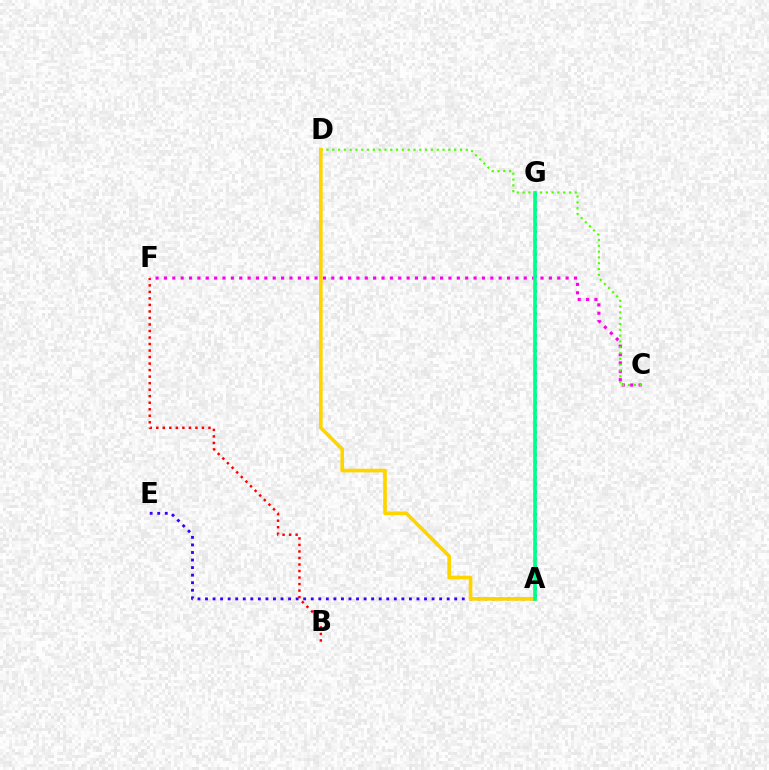{('B', 'F'): [{'color': '#ff0000', 'line_style': 'dotted', 'thickness': 1.77}], ('A', 'G'): [{'color': '#009eff', 'line_style': 'dotted', 'thickness': 2.02}, {'color': '#00ff86', 'line_style': 'solid', 'thickness': 2.61}], ('C', 'F'): [{'color': '#ff00ed', 'line_style': 'dotted', 'thickness': 2.27}], ('A', 'E'): [{'color': '#3700ff', 'line_style': 'dotted', 'thickness': 2.05}], ('C', 'D'): [{'color': '#4fff00', 'line_style': 'dotted', 'thickness': 1.58}], ('A', 'D'): [{'color': '#ffd500', 'line_style': 'solid', 'thickness': 2.63}]}